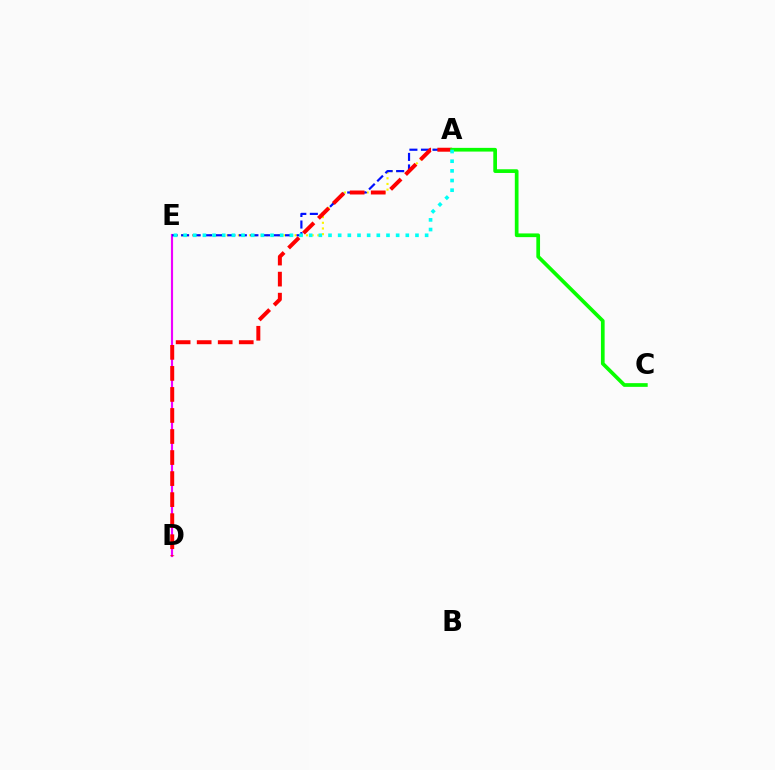{('D', 'E'): [{'color': '#ee00ff', 'line_style': 'solid', 'thickness': 1.55}], ('A', 'E'): [{'color': '#fcf500', 'line_style': 'dotted', 'thickness': 1.54}, {'color': '#0010ff', 'line_style': 'dashed', 'thickness': 1.57}, {'color': '#00fff6', 'line_style': 'dotted', 'thickness': 2.63}], ('A', 'D'): [{'color': '#ff0000', 'line_style': 'dashed', 'thickness': 2.86}], ('A', 'C'): [{'color': '#08ff00', 'line_style': 'solid', 'thickness': 2.67}]}